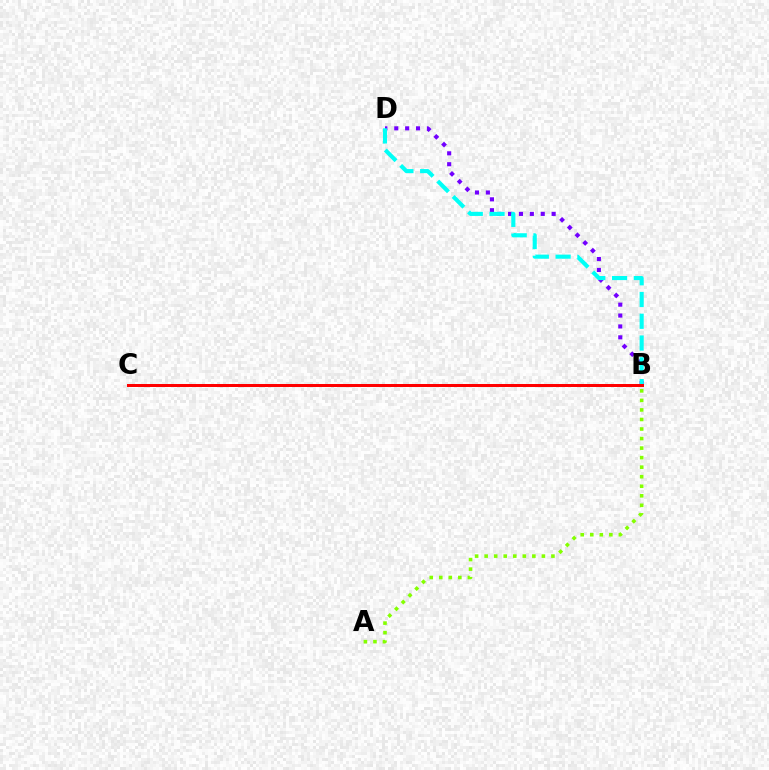{('B', 'D'): [{'color': '#7200ff', 'line_style': 'dotted', 'thickness': 2.96}, {'color': '#00fff6', 'line_style': 'dashed', 'thickness': 2.96}], ('A', 'B'): [{'color': '#84ff00', 'line_style': 'dotted', 'thickness': 2.59}], ('B', 'C'): [{'color': '#ff0000', 'line_style': 'solid', 'thickness': 2.16}]}